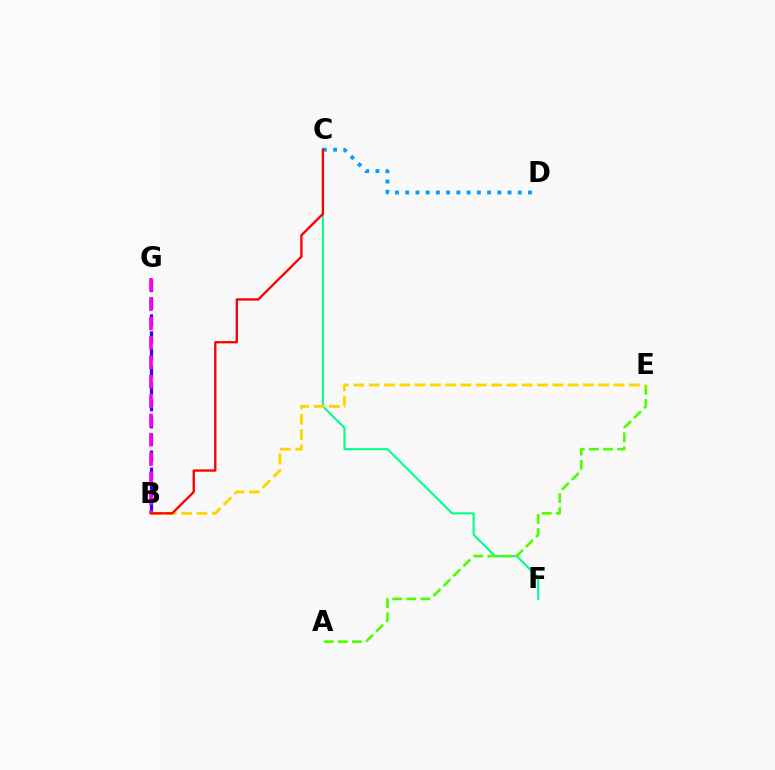{('B', 'G'): [{'color': '#3700ff', 'line_style': 'dashed', 'thickness': 2.31}, {'color': '#ff00ed', 'line_style': 'dashed', 'thickness': 2.63}], ('C', 'F'): [{'color': '#00ff86', 'line_style': 'solid', 'thickness': 1.5}], ('A', 'E'): [{'color': '#4fff00', 'line_style': 'dashed', 'thickness': 1.92}], ('B', 'E'): [{'color': '#ffd500', 'line_style': 'dashed', 'thickness': 2.08}], ('C', 'D'): [{'color': '#009eff', 'line_style': 'dotted', 'thickness': 2.78}], ('B', 'C'): [{'color': '#ff0000', 'line_style': 'solid', 'thickness': 1.68}]}